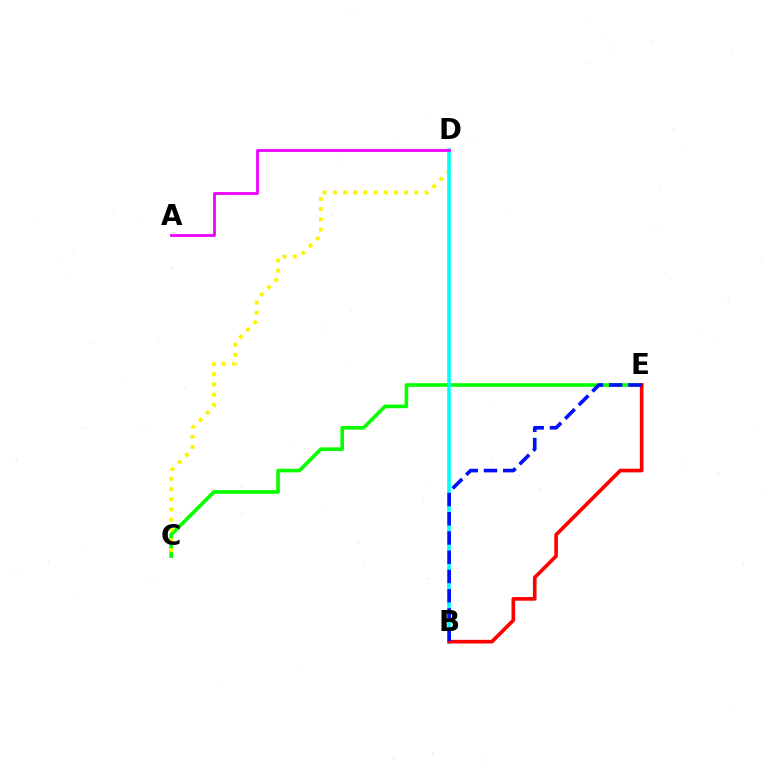{('C', 'E'): [{'color': '#08ff00', 'line_style': 'solid', 'thickness': 2.61}], ('C', 'D'): [{'color': '#fcf500', 'line_style': 'dotted', 'thickness': 2.77}], ('B', 'D'): [{'color': '#00fff6', 'line_style': 'solid', 'thickness': 2.59}], ('B', 'E'): [{'color': '#ff0000', 'line_style': 'solid', 'thickness': 2.62}, {'color': '#0010ff', 'line_style': 'dashed', 'thickness': 2.61}], ('A', 'D'): [{'color': '#ee00ff', 'line_style': 'solid', 'thickness': 2.01}]}